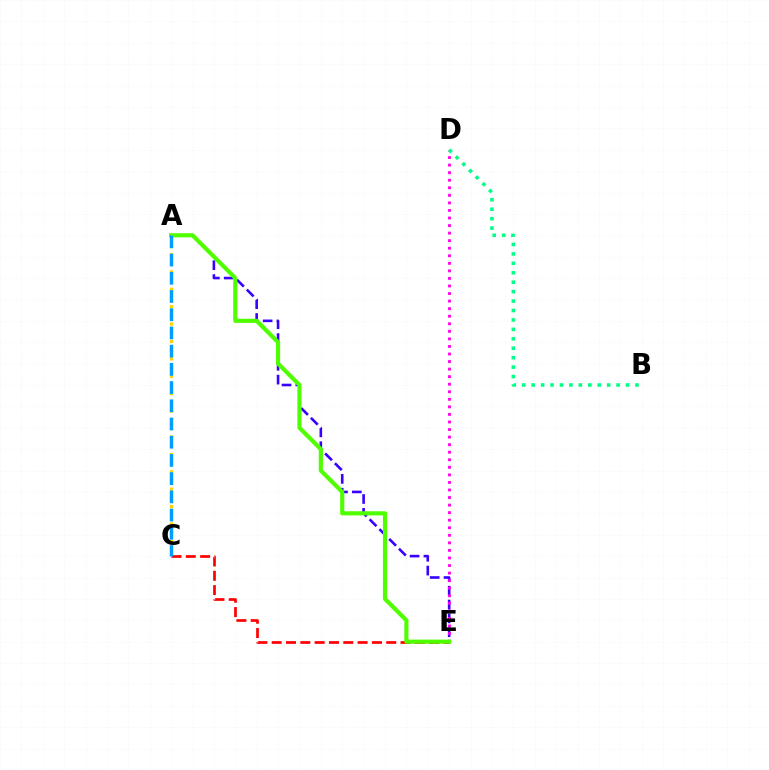{('A', 'E'): [{'color': '#3700ff', 'line_style': 'dashed', 'thickness': 1.88}, {'color': '#4fff00', 'line_style': 'solid', 'thickness': 2.98}], ('C', 'E'): [{'color': '#ff0000', 'line_style': 'dashed', 'thickness': 1.95}], ('D', 'E'): [{'color': '#ff00ed', 'line_style': 'dotted', 'thickness': 2.05}], ('A', 'C'): [{'color': '#ffd500', 'line_style': 'dotted', 'thickness': 2.36}, {'color': '#009eff', 'line_style': 'dashed', 'thickness': 2.47}], ('B', 'D'): [{'color': '#00ff86', 'line_style': 'dotted', 'thickness': 2.56}]}